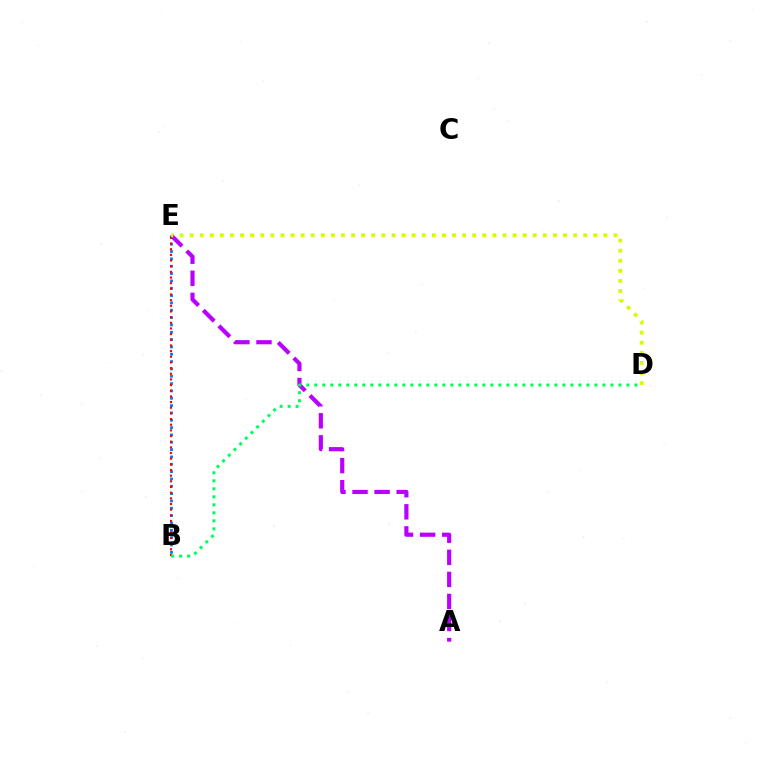{('A', 'E'): [{'color': '#b900ff', 'line_style': 'dashed', 'thickness': 3.0}], ('B', 'E'): [{'color': '#0074ff', 'line_style': 'dotted', 'thickness': 1.99}, {'color': '#ff0000', 'line_style': 'dotted', 'thickness': 1.54}], ('D', 'E'): [{'color': '#d1ff00', 'line_style': 'dotted', 'thickness': 2.74}], ('B', 'D'): [{'color': '#00ff5c', 'line_style': 'dotted', 'thickness': 2.17}]}